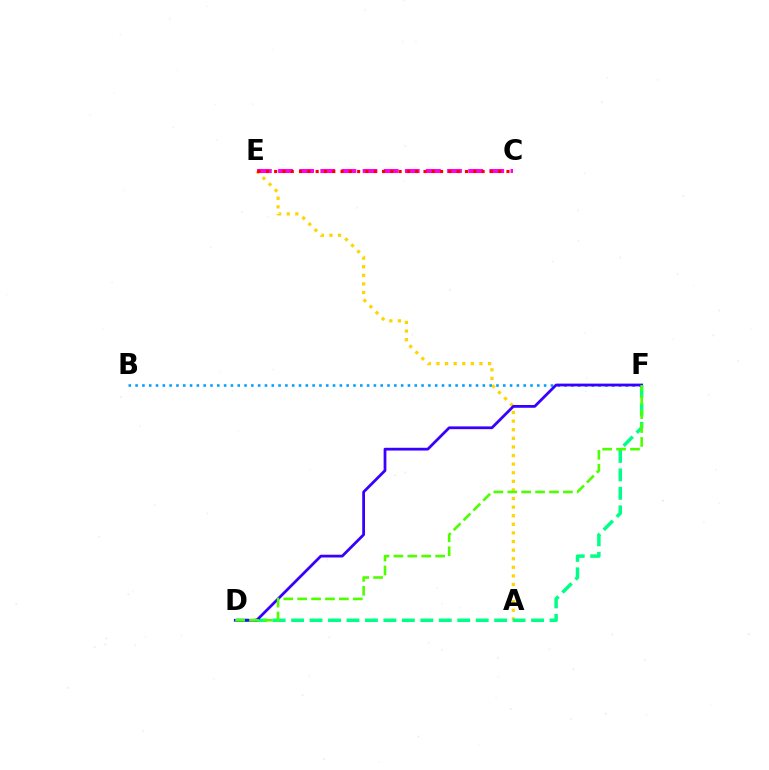{('A', 'E'): [{'color': '#ffd500', 'line_style': 'dotted', 'thickness': 2.34}], ('D', 'F'): [{'color': '#00ff86', 'line_style': 'dashed', 'thickness': 2.51}, {'color': '#3700ff', 'line_style': 'solid', 'thickness': 1.99}, {'color': '#4fff00', 'line_style': 'dashed', 'thickness': 1.89}], ('C', 'E'): [{'color': '#ff00ed', 'line_style': 'dashed', 'thickness': 2.87}, {'color': '#ff0000', 'line_style': 'dotted', 'thickness': 2.25}], ('B', 'F'): [{'color': '#009eff', 'line_style': 'dotted', 'thickness': 1.85}]}